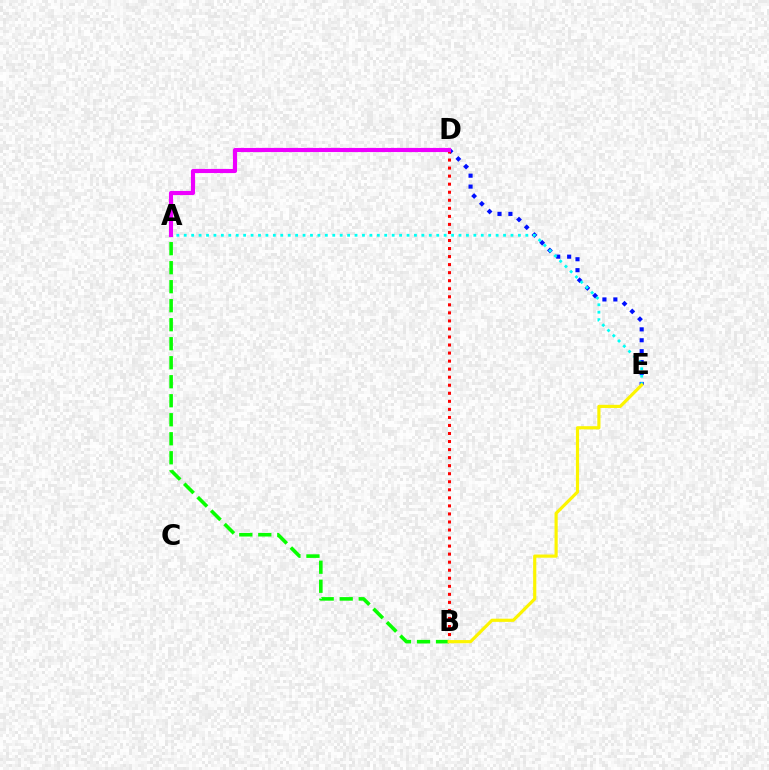{('A', 'B'): [{'color': '#08ff00', 'line_style': 'dashed', 'thickness': 2.58}], ('D', 'E'): [{'color': '#0010ff', 'line_style': 'dotted', 'thickness': 2.97}], ('B', 'D'): [{'color': '#ff0000', 'line_style': 'dotted', 'thickness': 2.19}], ('A', 'E'): [{'color': '#00fff6', 'line_style': 'dotted', 'thickness': 2.02}], ('A', 'D'): [{'color': '#ee00ff', 'line_style': 'solid', 'thickness': 2.96}], ('B', 'E'): [{'color': '#fcf500', 'line_style': 'solid', 'thickness': 2.28}]}